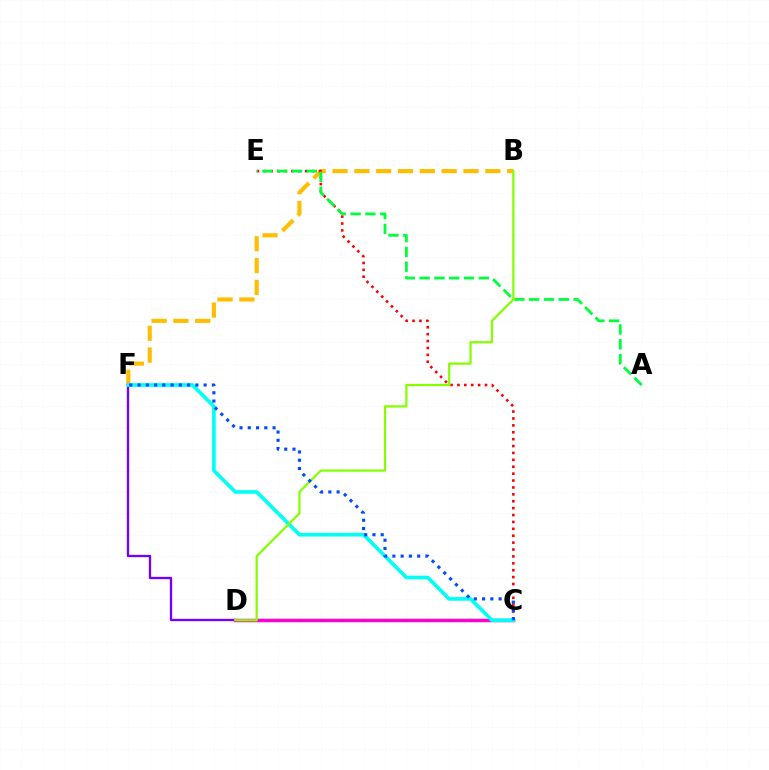{('D', 'F'): [{'color': '#7200ff', 'line_style': 'solid', 'thickness': 1.68}], ('C', 'D'): [{'color': '#ff00cf', 'line_style': 'solid', 'thickness': 2.5}], ('B', 'F'): [{'color': '#ffbd00', 'line_style': 'dashed', 'thickness': 2.97}], ('C', 'E'): [{'color': '#ff0000', 'line_style': 'dotted', 'thickness': 1.87}], ('A', 'E'): [{'color': '#00ff39', 'line_style': 'dashed', 'thickness': 2.01}], ('C', 'F'): [{'color': '#00fff6', 'line_style': 'solid', 'thickness': 2.63}, {'color': '#004bff', 'line_style': 'dotted', 'thickness': 2.25}], ('B', 'D'): [{'color': '#84ff00', 'line_style': 'solid', 'thickness': 1.61}]}